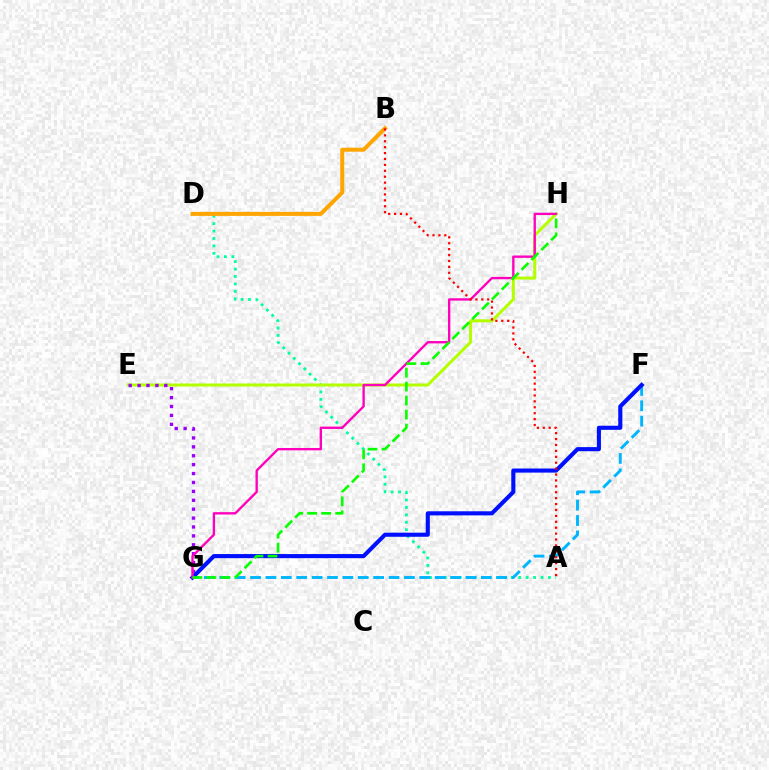{('A', 'D'): [{'color': '#00ff9d', 'line_style': 'dotted', 'thickness': 2.02}], ('E', 'H'): [{'color': '#b3ff00', 'line_style': 'solid', 'thickness': 2.17}], ('B', 'D'): [{'color': '#ffa500', 'line_style': 'solid', 'thickness': 2.88}], ('E', 'G'): [{'color': '#9b00ff', 'line_style': 'dotted', 'thickness': 2.42}], ('F', 'G'): [{'color': '#00b5ff', 'line_style': 'dashed', 'thickness': 2.09}, {'color': '#0010ff', 'line_style': 'solid', 'thickness': 2.96}], ('G', 'H'): [{'color': '#ff00bd', 'line_style': 'solid', 'thickness': 1.69}, {'color': '#08ff00', 'line_style': 'dashed', 'thickness': 1.9}], ('A', 'B'): [{'color': '#ff0000', 'line_style': 'dotted', 'thickness': 1.61}]}